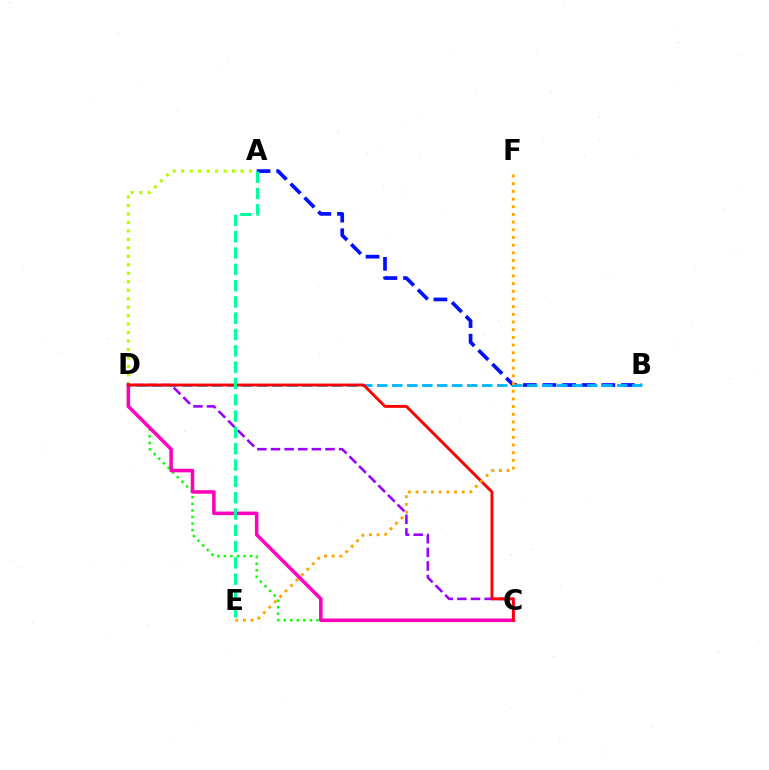{('A', 'B'): [{'color': '#0010ff', 'line_style': 'dashed', 'thickness': 2.67}], ('A', 'D'): [{'color': '#b3ff00', 'line_style': 'dotted', 'thickness': 2.3}], ('C', 'D'): [{'color': '#9b00ff', 'line_style': 'dashed', 'thickness': 1.85}, {'color': '#08ff00', 'line_style': 'dotted', 'thickness': 1.78}, {'color': '#ff00bd', 'line_style': 'solid', 'thickness': 2.56}, {'color': '#ff0000', 'line_style': 'solid', 'thickness': 2.07}], ('B', 'D'): [{'color': '#00b5ff', 'line_style': 'dashed', 'thickness': 2.04}], ('A', 'E'): [{'color': '#00ff9d', 'line_style': 'dashed', 'thickness': 2.22}], ('E', 'F'): [{'color': '#ffa500', 'line_style': 'dotted', 'thickness': 2.09}]}